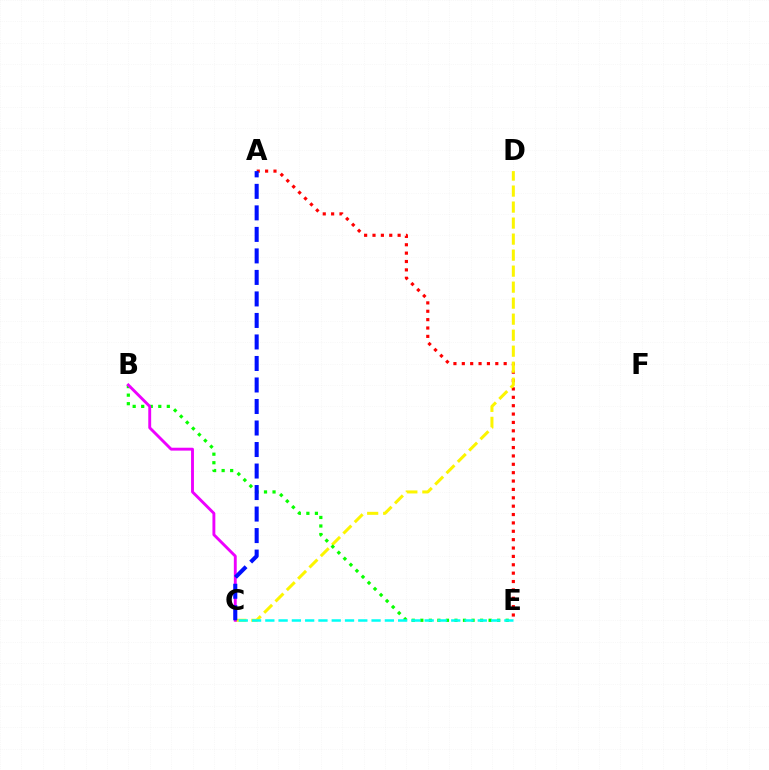{('A', 'E'): [{'color': '#ff0000', 'line_style': 'dotted', 'thickness': 2.27}], ('C', 'D'): [{'color': '#fcf500', 'line_style': 'dashed', 'thickness': 2.17}], ('B', 'E'): [{'color': '#08ff00', 'line_style': 'dotted', 'thickness': 2.32}], ('B', 'C'): [{'color': '#ee00ff', 'line_style': 'solid', 'thickness': 2.08}], ('C', 'E'): [{'color': '#00fff6', 'line_style': 'dashed', 'thickness': 1.8}], ('A', 'C'): [{'color': '#0010ff', 'line_style': 'dashed', 'thickness': 2.92}]}